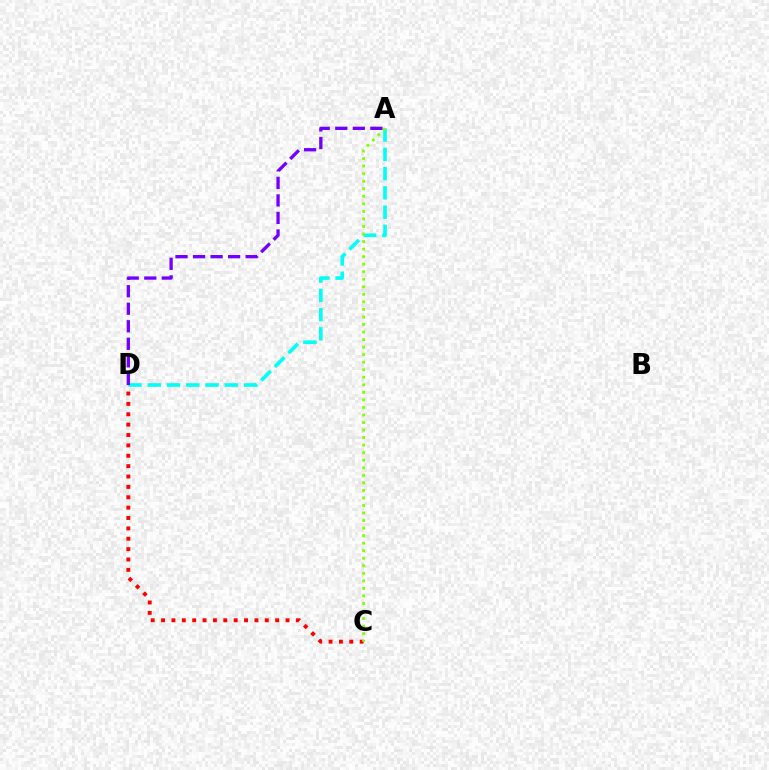{('A', 'D'): [{'color': '#00fff6', 'line_style': 'dashed', 'thickness': 2.62}, {'color': '#7200ff', 'line_style': 'dashed', 'thickness': 2.38}], ('C', 'D'): [{'color': '#ff0000', 'line_style': 'dotted', 'thickness': 2.82}], ('A', 'C'): [{'color': '#84ff00', 'line_style': 'dotted', 'thickness': 2.05}]}